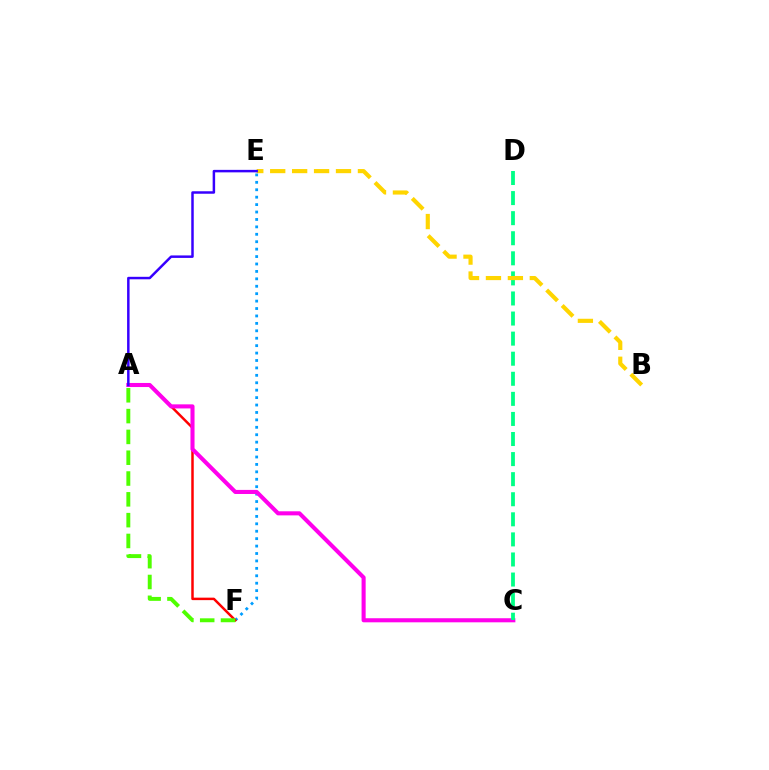{('E', 'F'): [{'color': '#009eff', 'line_style': 'dotted', 'thickness': 2.02}], ('A', 'F'): [{'color': '#ff0000', 'line_style': 'solid', 'thickness': 1.79}, {'color': '#4fff00', 'line_style': 'dashed', 'thickness': 2.83}], ('A', 'C'): [{'color': '#ff00ed', 'line_style': 'solid', 'thickness': 2.94}], ('C', 'D'): [{'color': '#00ff86', 'line_style': 'dashed', 'thickness': 2.73}], ('B', 'E'): [{'color': '#ffd500', 'line_style': 'dashed', 'thickness': 2.98}], ('A', 'E'): [{'color': '#3700ff', 'line_style': 'solid', 'thickness': 1.79}]}